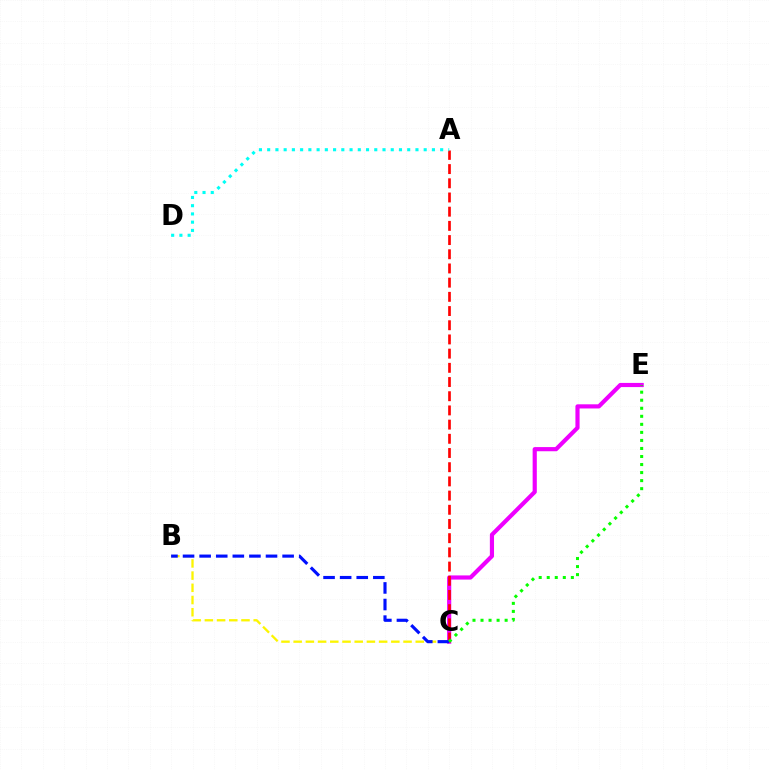{('C', 'E'): [{'color': '#ee00ff', 'line_style': 'solid', 'thickness': 3.0}, {'color': '#08ff00', 'line_style': 'dotted', 'thickness': 2.18}], ('B', 'C'): [{'color': '#fcf500', 'line_style': 'dashed', 'thickness': 1.66}, {'color': '#0010ff', 'line_style': 'dashed', 'thickness': 2.25}], ('A', 'C'): [{'color': '#ff0000', 'line_style': 'dashed', 'thickness': 1.93}], ('A', 'D'): [{'color': '#00fff6', 'line_style': 'dotted', 'thickness': 2.24}]}